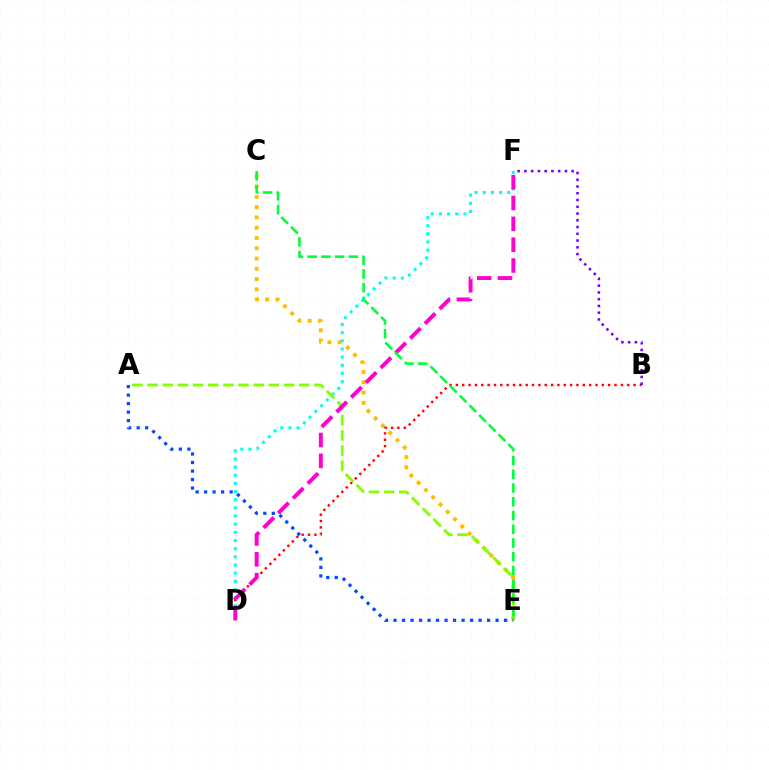{('B', 'D'): [{'color': '#ff0000', 'line_style': 'dotted', 'thickness': 1.72}], ('C', 'E'): [{'color': '#ffbd00', 'line_style': 'dotted', 'thickness': 2.79}, {'color': '#00ff39', 'line_style': 'dashed', 'thickness': 1.87}], ('D', 'F'): [{'color': '#00fff6', 'line_style': 'dotted', 'thickness': 2.22}, {'color': '#ff00cf', 'line_style': 'dashed', 'thickness': 2.83}], ('B', 'F'): [{'color': '#7200ff', 'line_style': 'dotted', 'thickness': 1.83}], ('A', 'E'): [{'color': '#84ff00', 'line_style': 'dashed', 'thickness': 2.06}, {'color': '#004bff', 'line_style': 'dotted', 'thickness': 2.31}]}